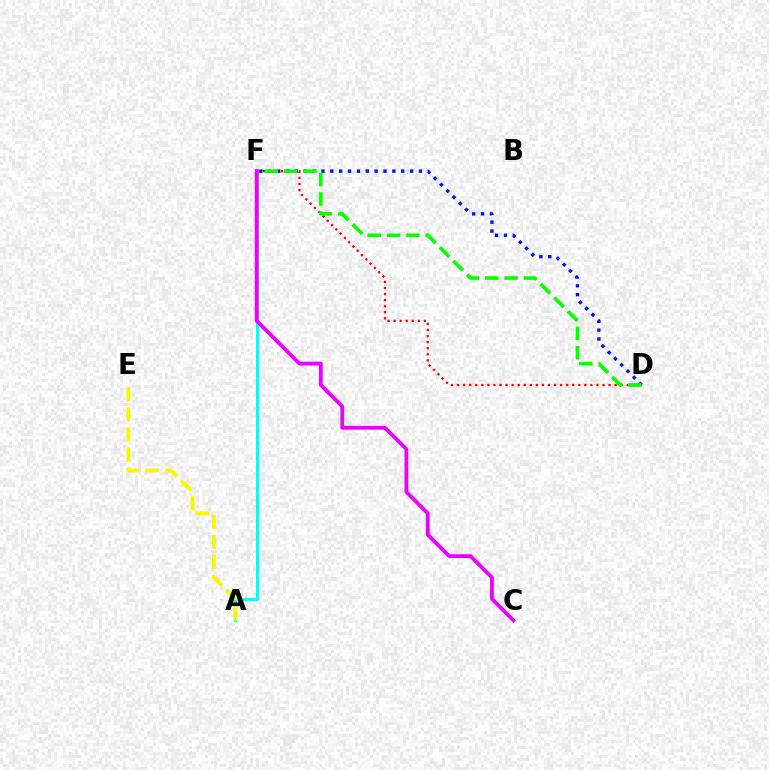{('A', 'F'): [{'color': '#00fff6', 'line_style': 'solid', 'thickness': 2.22}], ('A', 'E'): [{'color': '#fcf500', 'line_style': 'dashed', 'thickness': 2.72}], ('D', 'F'): [{'color': '#ff0000', 'line_style': 'dotted', 'thickness': 1.65}, {'color': '#0010ff', 'line_style': 'dotted', 'thickness': 2.41}, {'color': '#08ff00', 'line_style': 'dashed', 'thickness': 2.62}], ('C', 'F'): [{'color': '#ee00ff', 'line_style': 'solid', 'thickness': 2.73}]}